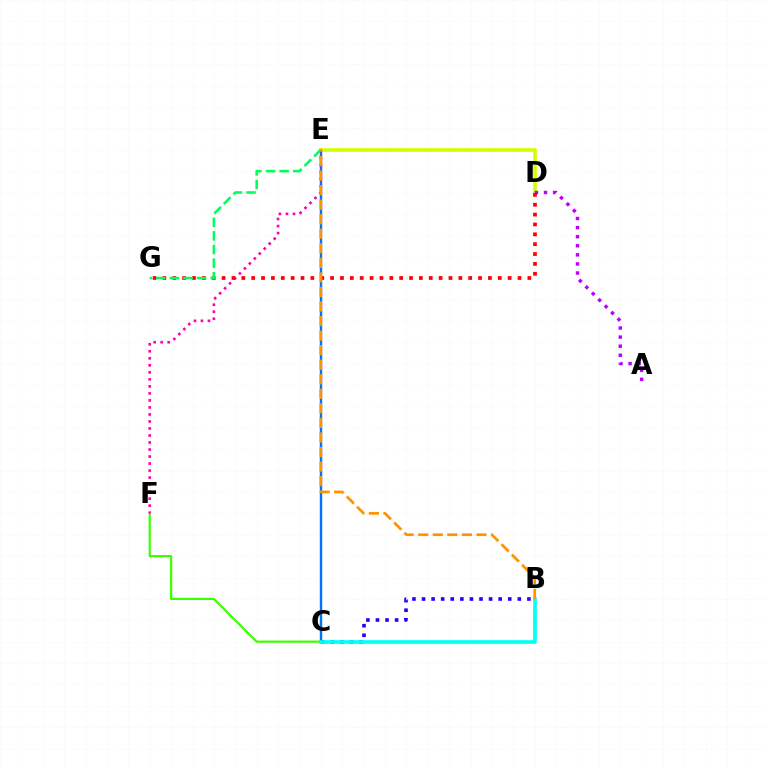{('C', 'F'): [{'color': '#3dff00', 'line_style': 'solid', 'thickness': 1.59}], ('C', 'E'): [{'color': '#0074ff', 'line_style': 'solid', 'thickness': 1.75}], ('D', 'E'): [{'color': '#d1ff00', 'line_style': 'solid', 'thickness': 2.62}], ('E', 'F'): [{'color': '#ff00ac', 'line_style': 'dotted', 'thickness': 1.91}], ('B', 'C'): [{'color': '#2500ff', 'line_style': 'dotted', 'thickness': 2.6}, {'color': '#00fff6', 'line_style': 'solid', 'thickness': 2.62}], ('A', 'D'): [{'color': '#b900ff', 'line_style': 'dotted', 'thickness': 2.47}], ('D', 'G'): [{'color': '#ff0000', 'line_style': 'dotted', 'thickness': 2.68}], ('E', 'G'): [{'color': '#00ff5c', 'line_style': 'dashed', 'thickness': 1.85}], ('B', 'E'): [{'color': '#ff9400', 'line_style': 'dashed', 'thickness': 1.98}]}